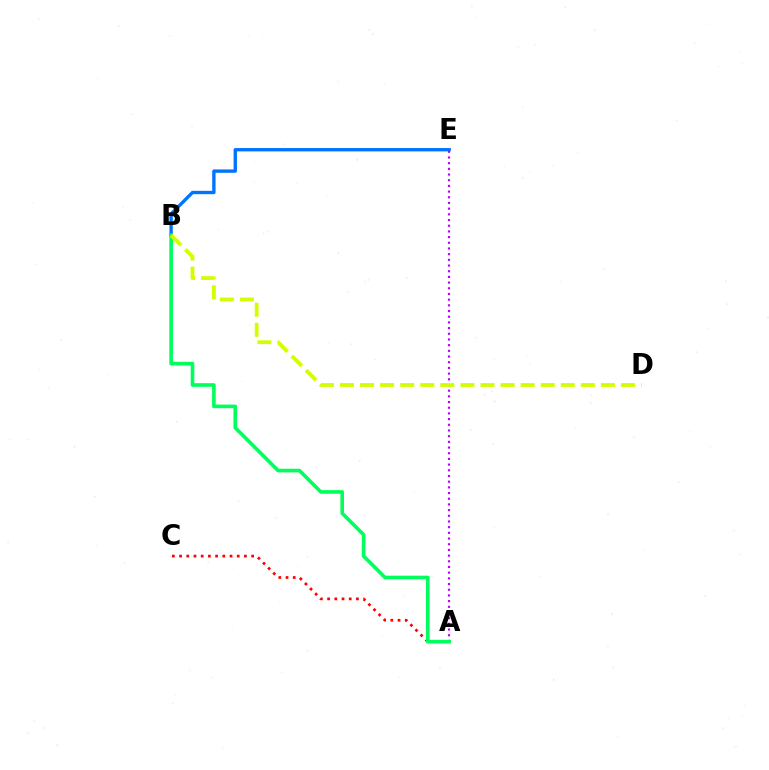{('B', 'E'): [{'color': '#0074ff', 'line_style': 'solid', 'thickness': 2.41}], ('A', 'E'): [{'color': '#b900ff', 'line_style': 'dotted', 'thickness': 1.55}], ('A', 'C'): [{'color': '#ff0000', 'line_style': 'dotted', 'thickness': 1.96}], ('A', 'B'): [{'color': '#00ff5c', 'line_style': 'solid', 'thickness': 2.61}], ('B', 'D'): [{'color': '#d1ff00', 'line_style': 'dashed', 'thickness': 2.73}]}